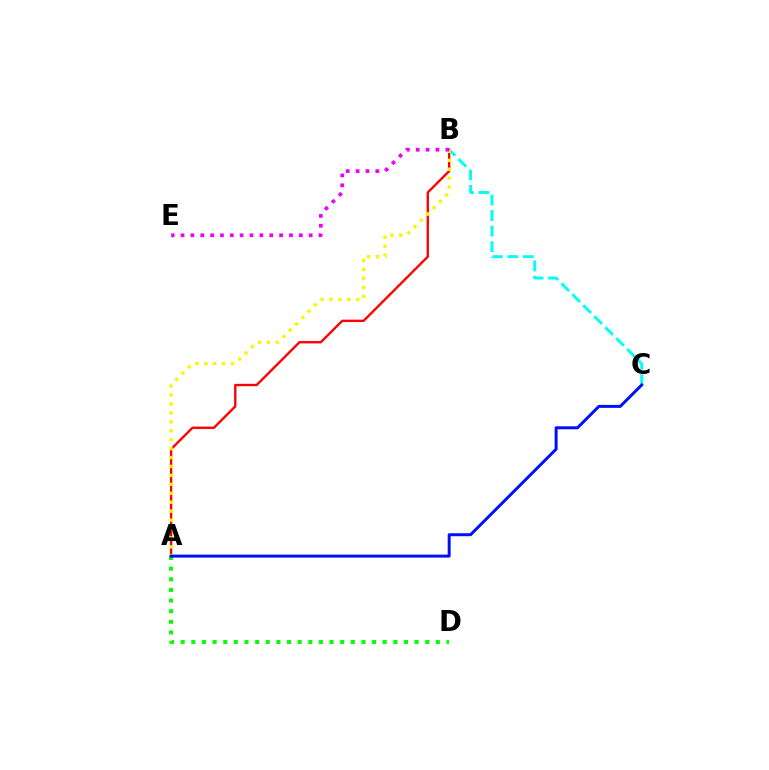{('A', 'B'): [{'color': '#ff0000', 'line_style': 'solid', 'thickness': 1.69}, {'color': '#fcf500', 'line_style': 'dotted', 'thickness': 2.43}], ('B', 'C'): [{'color': '#00fff6', 'line_style': 'dashed', 'thickness': 2.11}], ('A', 'D'): [{'color': '#08ff00', 'line_style': 'dotted', 'thickness': 2.89}], ('B', 'E'): [{'color': '#ee00ff', 'line_style': 'dotted', 'thickness': 2.68}], ('A', 'C'): [{'color': '#0010ff', 'line_style': 'solid', 'thickness': 2.15}]}